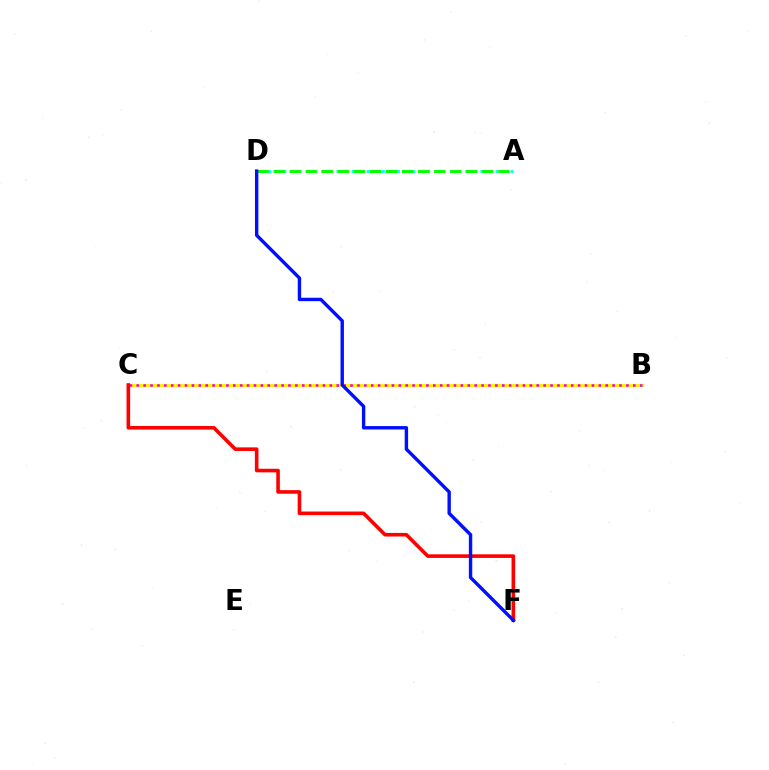{('B', 'C'): [{'color': '#fcf500', 'line_style': 'solid', 'thickness': 2.35}, {'color': '#ee00ff', 'line_style': 'dotted', 'thickness': 1.87}], ('A', 'D'): [{'color': '#00fff6', 'line_style': 'dotted', 'thickness': 2.06}, {'color': '#08ff00', 'line_style': 'dashed', 'thickness': 2.18}], ('C', 'F'): [{'color': '#ff0000', 'line_style': 'solid', 'thickness': 2.59}], ('D', 'F'): [{'color': '#0010ff', 'line_style': 'solid', 'thickness': 2.45}]}